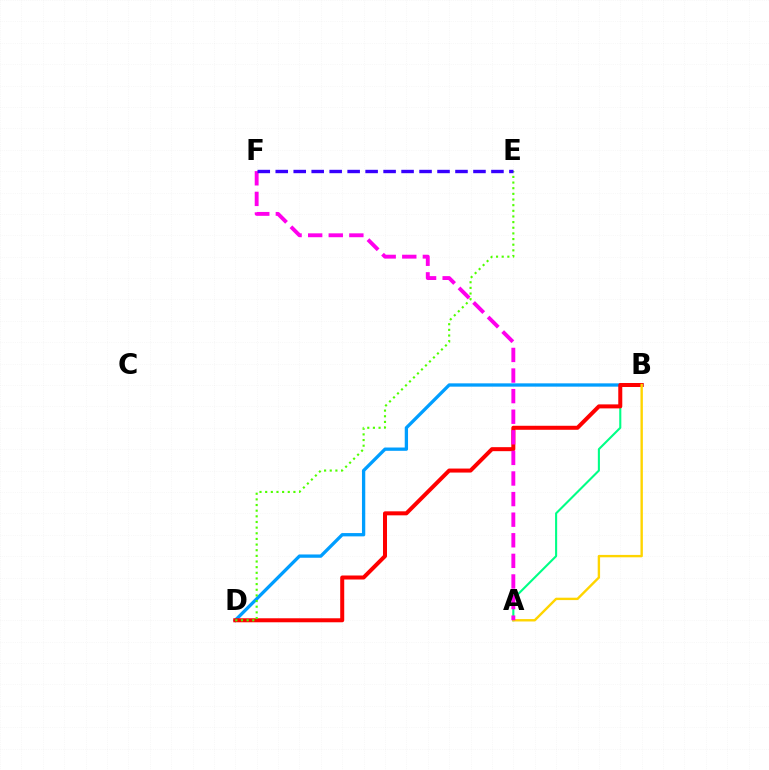{('A', 'B'): [{'color': '#00ff86', 'line_style': 'solid', 'thickness': 1.51}, {'color': '#ffd500', 'line_style': 'solid', 'thickness': 1.72}], ('B', 'D'): [{'color': '#009eff', 'line_style': 'solid', 'thickness': 2.38}, {'color': '#ff0000', 'line_style': 'solid', 'thickness': 2.88}], ('D', 'E'): [{'color': '#4fff00', 'line_style': 'dotted', 'thickness': 1.53}], ('A', 'F'): [{'color': '#ff00ed', 'line_style': 'dashed', 'thickness': 2.8}], ('E', 'F'): [{'color': '#3700ff', 'line_style': 'dashed', 'thickness': 2.44}]}